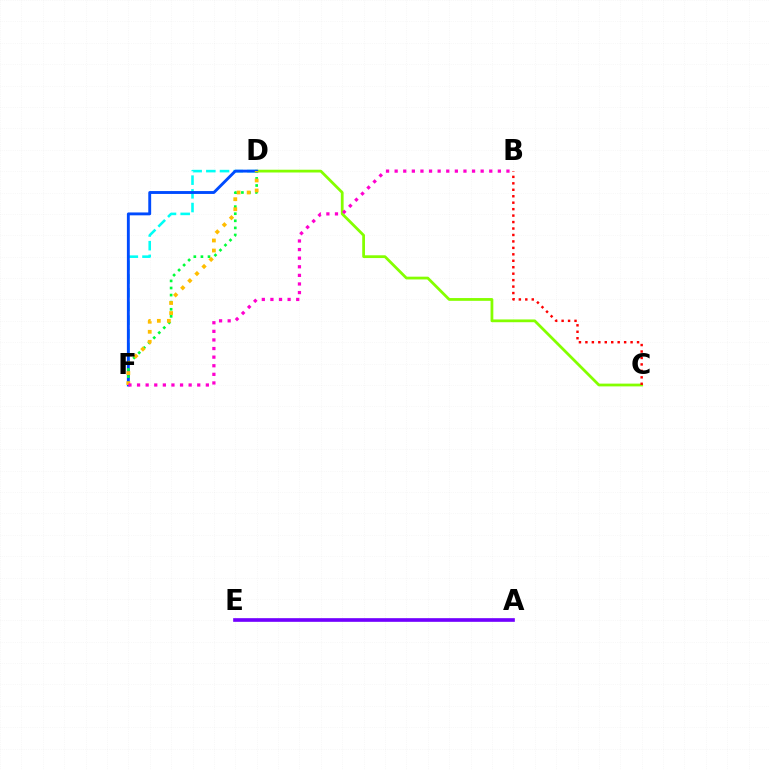{('C', 'D'): [{'color': '#84ff00', 'line_style': 'solid', 'thickness': 1.99}], ('D', 'F'): [{'color': '#00fff6', 'line_style': 'dashed', 'thickness': 1.86}, {'color': '#004bff', 'line_style': 'solid', 'thickness': 2.07}, {'color': '#00ff39', 'line_style': 'dotted', 'thickness': 1.93}, {'color': '#ffbd00', 'line_style': 'dotted', 'thickness': 2.73}], ('B', 'C'): [{'color': '#ff0000', 'line_style': 'dotted', 'thickness': 1.75}], ('A', 'E'): [{'color': '#7200ff', 'line_style': 'solid', 'thickness': 2.63}], ('B', 'F'): [{'color': '#ff00cf', 'line_style': 'dotted', 'thickness': 2.34}]}